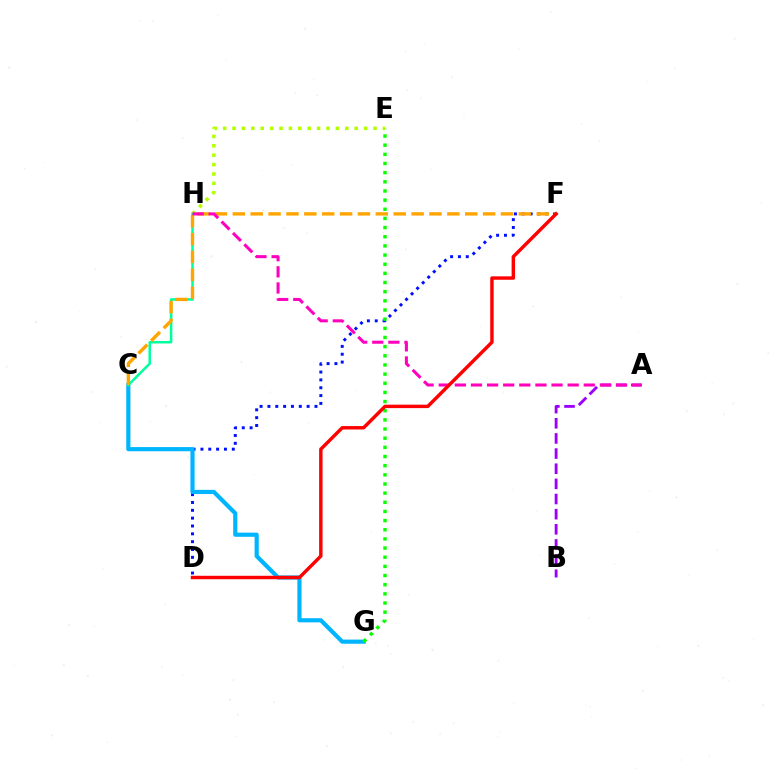{('D', 'F'): [{'color': '#0010ff', 'line_style': 'dotted', 'thickness': 2.13}, {'color': '#ff0000', 'line_style': 'solid', 'thickness': 2.47}], ('C', 'G'): [{'color': '#00b5ff', 'line_style': 'solid', 'thickness': 3.0}], ('E', 'H'): [{'color': '#b3ff00', 'line_style': 'dotted', 'thickness': 2.55}], ('E', 'G'): [{'color': '#08ff00', 'line_style': 'dotted', 'thickness': 2.49}], ('C', 'H'): [{'color': '#00ff9d', 'line_style': 'solid', 'thickness': 1.81}], ('C', 'F'): [{'color': '#ffa500', 'line_style': 'dashed', 'thickness': 2.43}], ('A', 'B'): [{'color': '#9b00ff', 'line_style': 'dashed', 'thickness': 2.06}], ('A', 'H'): [{'color': '#ff00bd', 'line_style': 'dashed', 'thickness': 2.19}]}